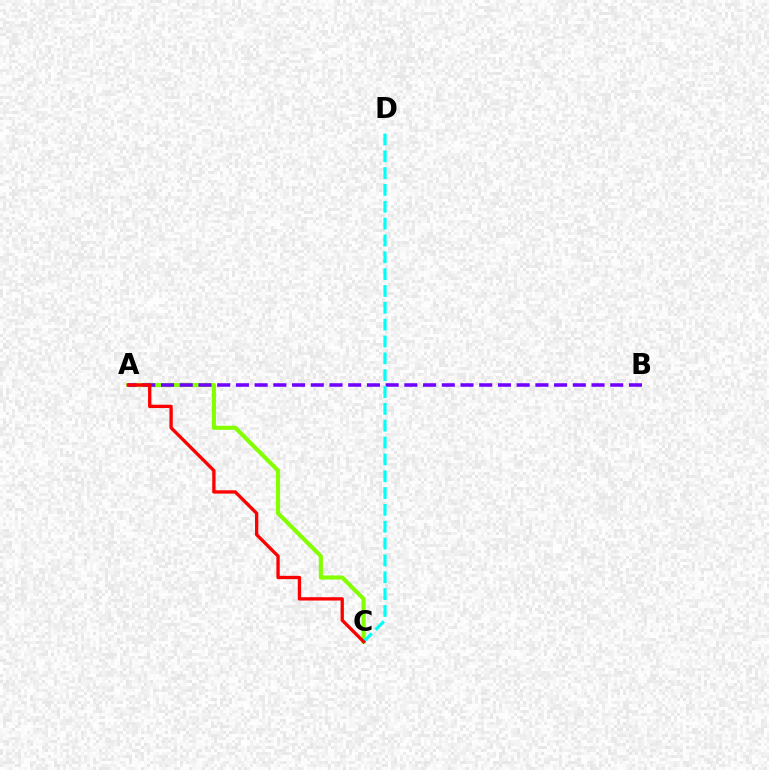{('A', 'C'): [{'color': '#84ff00', 'line_style': 'solid', 'thickness': 2.96}, {'color': '#ff0000', 'line_style': 'solid', 'thickness': 2.39}], ('A', 'B'): [{'color': '#7200ff', 'line_style': 'dashed', 'thickness': 2.54}], ('C', 'D'): [{'color': '#00fff6', 'line_style': 'dashed', 'thickness': 2.29}]}